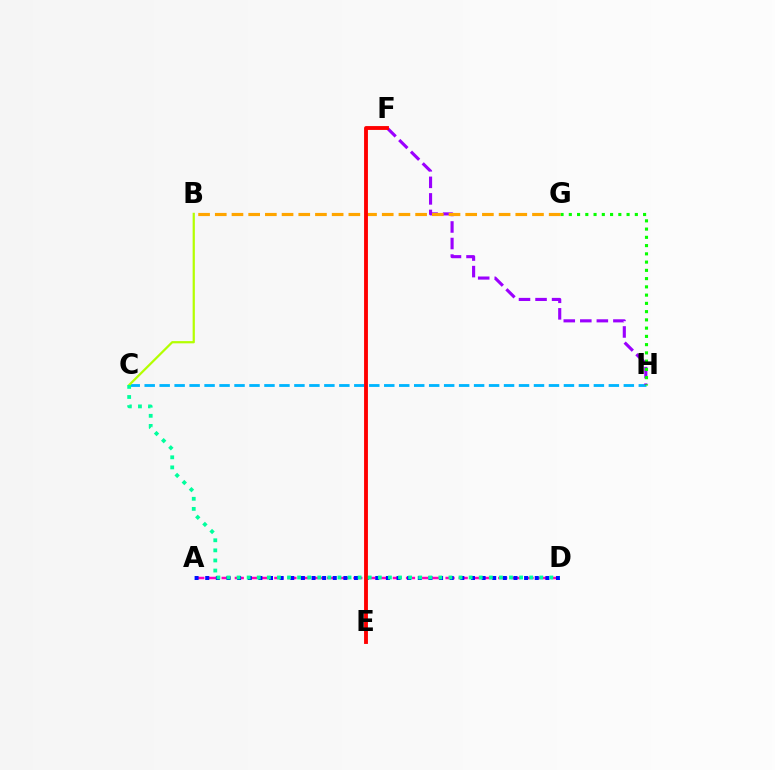{('A', 'D'): [{'color': '#ff00bd', 'line_style': 'dashed', 'thickness': 1.79}, {'color': '#0010ff', 'line_style': 'dotted', 'thickness': 2.89}], ('C', 'H'): [{'color': '#00b5ff', 'line_style': 'dashed', 'thickness': 2.03}], ('B', 'C'): [{'color': '#b3ff00', 'line_style': 'solid', 'thickness': 1.6}], ('F', 'H'): [{'color': '#9b00ff', 'line_style': 'dashed', 'thickness': 2.25}], ('G', 'H'): [{'color': '#08ff00', 'line_style': 'dotted', 'thickness': 2.24}], ('B', 'G'): [{'color': '#ffa500', 'line_style': 'dashed', 'thickness': 2.27}], ('E', 'F'): [{'color': '#ff0000', 'line_style': 'solid', 'thickness': 2.78}], ('C', 'D'): [{'color': '#00ff9d', 'line_style': 'dotted', 'thickness': 2.74}]}